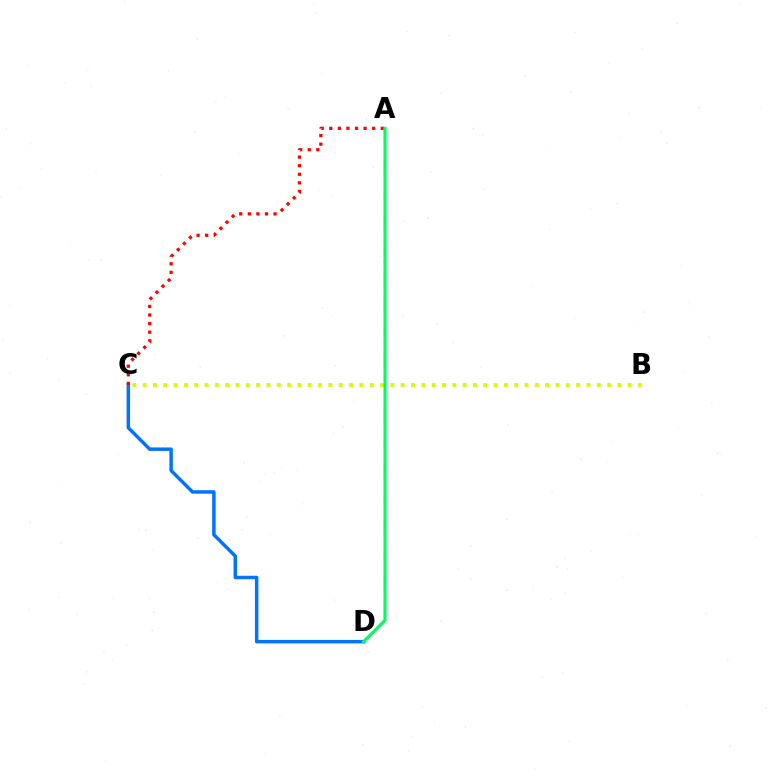{('A', 'D'): [{'color': '#b900ff', 'line_style': 'dashed', 'thickness': 1.53}, {'color': '#00ff5c', 'line_style': 'solid', 'thickness': 2.19}], ('C', 'D'): [{'color': '#0074ff', 'line_style': 'solid', 'thickness': 2.5}], ('A', 'C'): [{'color': '#ff0000', 'line_style': 'dotted', 'thickness': 2.33}], ('B', 'C'): [{'color': '#d1ff00', 'line_style': 'dotted', 'thickness': 2.8}]}